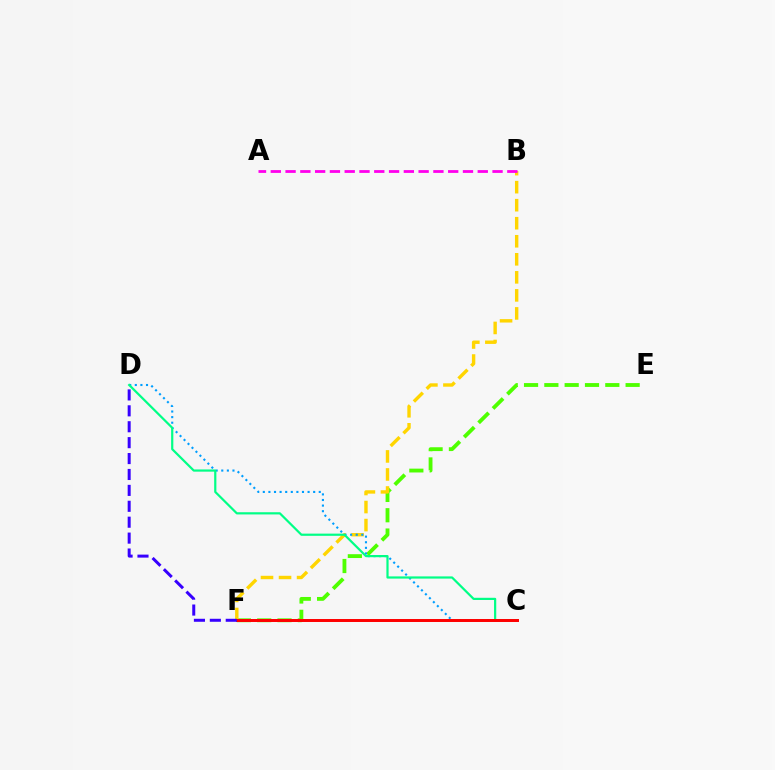{('E', 'F'): [{'color': '#4fff00', 'line_style': 'dashed', 'thickness': 2.76}], ('B', 'F'): [{'color': '#ffd500', 'line_style': 'dashed', 'thickness': 2.45}], ('A', 'B'): [{'color': '#ff00ed', 'line_style': 'dashed', 'thickness': 2.01}], ('C', 'D'): [{'color': '#009eff', 'line_style': 'dotted', 'thickness': 1.52}, {'color': '#00ff86', 'line_style': 'solid', 'thickness': 1.59}], ('C', 'F'): [{'color': '#ff0000', 'line_style': 'solid', 'thickness': 2.13}], ('D', 'F'): [{'color': '#3700ff', 'line_style': 'dashed', 'thickness': 2.16}]}